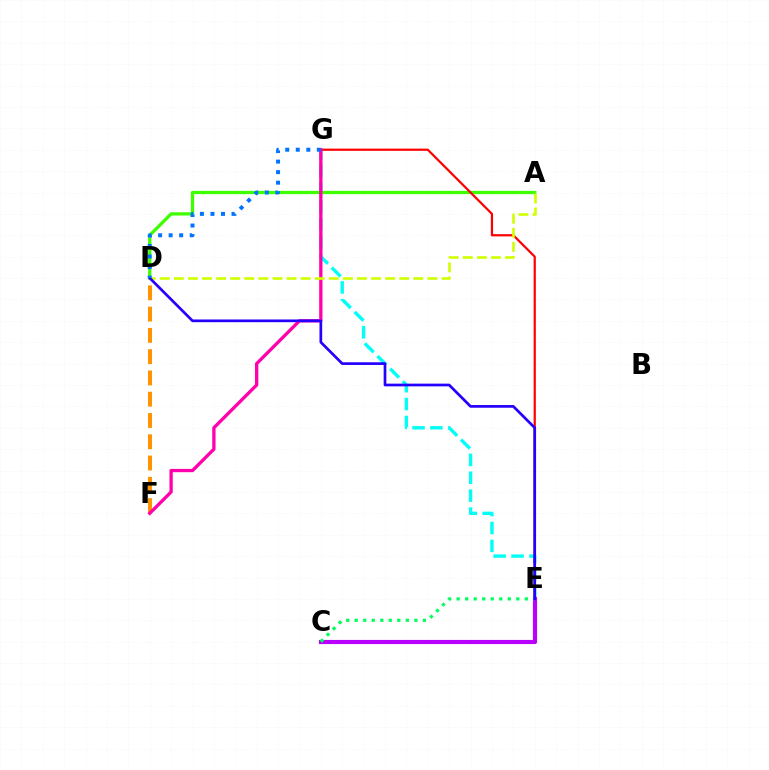{('D', 'F'): [{'color': '#ff9400', 'line_style': 'dashed', 'thickness': 2.89}], ('E', 'G'): [{'color': '#00fff6', 'line_style': 'dashed', 'thickness': 2.43}, {'color': '#ff0000', 'line_style': 'solid', 'thickness': 1.6}], ('A', 'D'): [{'color': '#3dff00', 'line_style': 'solid', 'thickness': 2.36}, {'color': '#d1ff00', 'line_style': 'dashed', 'thickness': 1.91}], ('C', 'E'): [{'color': '#b900ff', 'line_style': 'solid', 'thickness': 2.98}, {'color': '#00ff5c', 'line_style': 'dotted', 'thickness': 2.32}], ('F', 'G'): [{'color': '#ff00ac', 'line_style': 'solid', 'thickness': 2.37}], ('D', 'E'): [{'color': '#2500ff', 'line_style': 'solid', 'thickness': 1.95}], ('D', 'G'): [{'color': '#0074ff', 'line_style': 'dotted', 'thickness': 2.86}]}